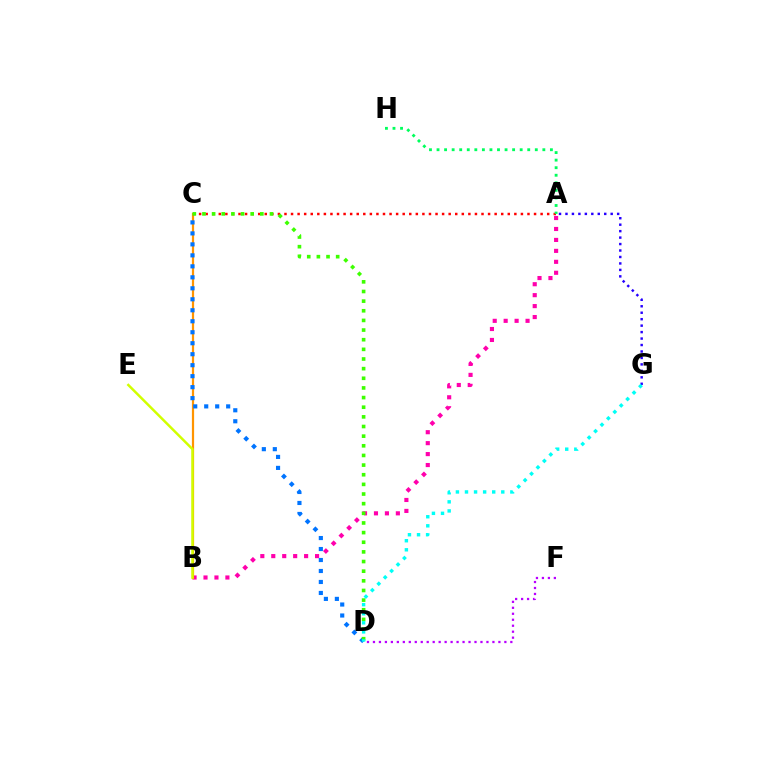{('A', 'B'): [{'color': '#ff00ac', 'line_style': 'dotted', 'thickness': 2.97}], ('B', 'C'): [{'color': '#ff9400', 'line_style': 'solid', 'thickness': 1.6}], ('A', 'C'): [{'color': '#ff0000', 'line_style': 'dotted', 'thickness': 1.78}], ('C', 'D'): [{'color': '#0074ff', 'line_style': 'dotted', 'thickness': 2.98}, {'color': '#3dff00', 'line_style': 'dotted', 'thickness': 2.62}], ('A', 'H'): [{'color': '#00ff5c', 'line_style': 'dotted', 'thickness': 2.05}], ('A', 'G'): [{'color': '#2500ff', 'line_style': 'dotted', 'thickness': 1.76}], ('D', 'G'): [{'color': '#00fff6', 'line_style': 'dotted', 'thickness': 2.47}], ('B', 'E'): [{'color': '#d1ff00', 'line_style': 'solid', 'thickness': 1.78}], ('D', 'F'): [{'color': '#b900ff', 'line_style': 'dotted', 'thickness': 1.62}]}